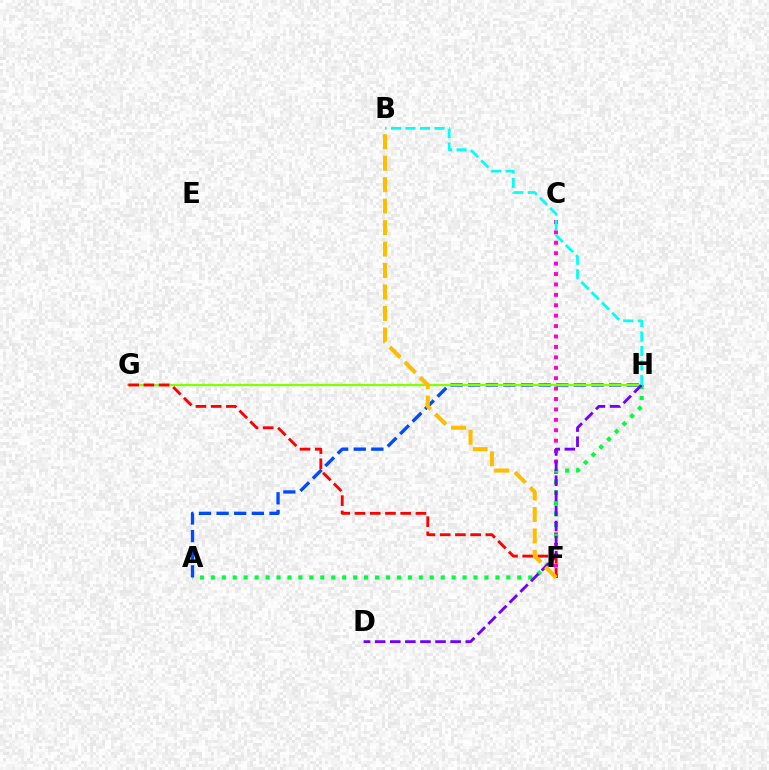{('C', 'F'): [{'color': '#ff00cf', 'line_style': 'dotted', 'thickness': 2.83}], ('A', 'H'): [{'color': '#00ff39', 'line_style': 'dotted', 'thickness': 2.97}, {'color': '#004bff', 'line_style': 'dashed', 'thickness': 2.39}], ('G', 'H'): [{'color': '#84ff00', 'line_style': 'solid', 'thickness': 1.64}], ('D', 'H'): [{'color': '#7200ff', 'line_style': 'dashed', 'thickness': 2.05}], ('F', 'G'): [{'color': '#ff0000', 'line_style': 'dashed', 'thickness': 2.07}], ('B', 'F'): [{'color': '#ffbd00', 'line_style': 'dashed', 'thickness': 2.92}], ('B', 'H'): [{'color': '#00fff6', 'line_style': 'dashed', 'thickness': 1.97}]}